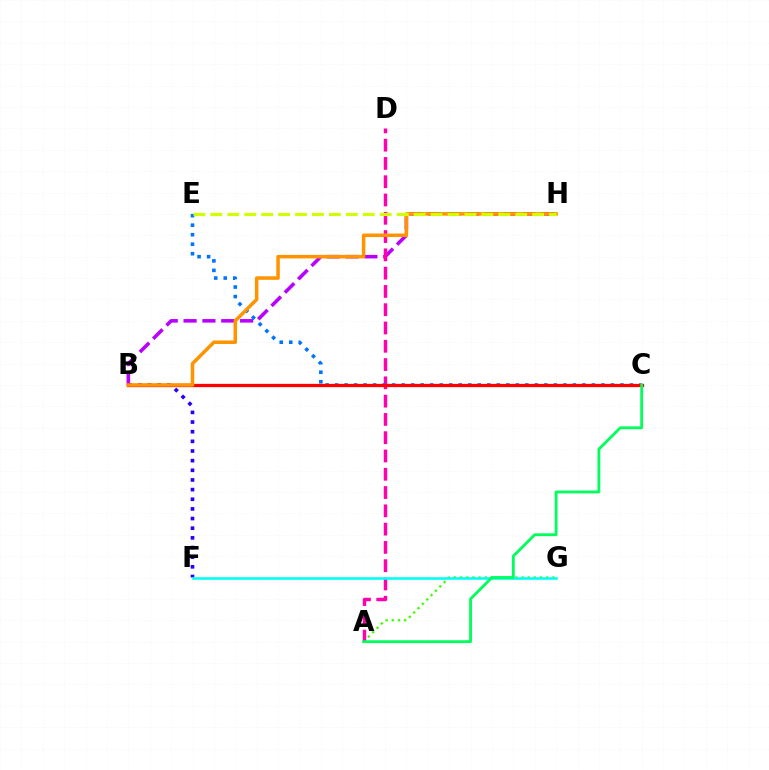{('A', 'G'): [{'color': '#3dff00', 'line_style': 'dotted', 'thickness': 1.67}], ('B', 'H'): [{'color': '#b900ff', 'line_style': 'dashed', 'thickness': 2.56}, {'color': '#ff9400', 'line_style': 'solid', 'thickness': 2.53}], ('B', 'F'): [{'color': '#2500ff', 'line_style': 'dotted', 'thickness': 2.62}], ('A', 'D'): [{'color': '#ff00ac', 'line_style': 'dashed', 'thickness': 2.48}], ('C', 'E'): [{'color': '#0074ff', 'line_style': 'dotted', 'thickness': 2.58}], ('F', 'G'): [{'color': '#00fff6', 'line_style': 'solid', 'thickness': 1.85}], ('B', 'C'): [{'color': '#ff0000', 'line_style': 'solid', 'thickness': 2.36}], ('A', 'C'): [{'color': '#00ff5c', 'line_style': 'solid', 'thickness': 2.03}], ('E', 'H'): [{'color': '#d1ff00', 'line_style': 'dashed', 'thickness': 2.3}]}